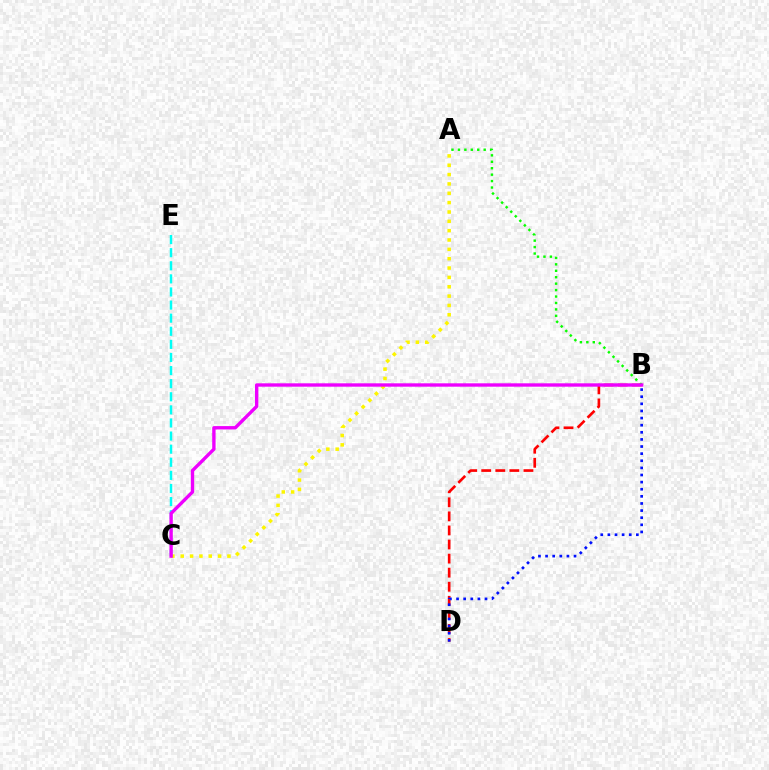{('B', 'D'): [{'color': '#ff0000', 'line_style': 'dashed', 'thickness': 1.91}, {'color': '#0010ff', 'line_style': 'dotted', 'thickness': 1.93}], ('A', 'C'): [{'color': '#fcf500', 'line_style': 'dotted', 'thickness': 2.54}], ('A', 'B'): [{'color': '#08ff00', 'line_style': 'dotted', 'thickness': 1.75}], ('C', 'E'): [{'color': '#00fff6', 'line_style': 'dashed', 'thickness': 1.78}], ('B', 'C'): [{'color': '#ee00ff', 'line_style': 'solid', 'thickness': 2.42}]}